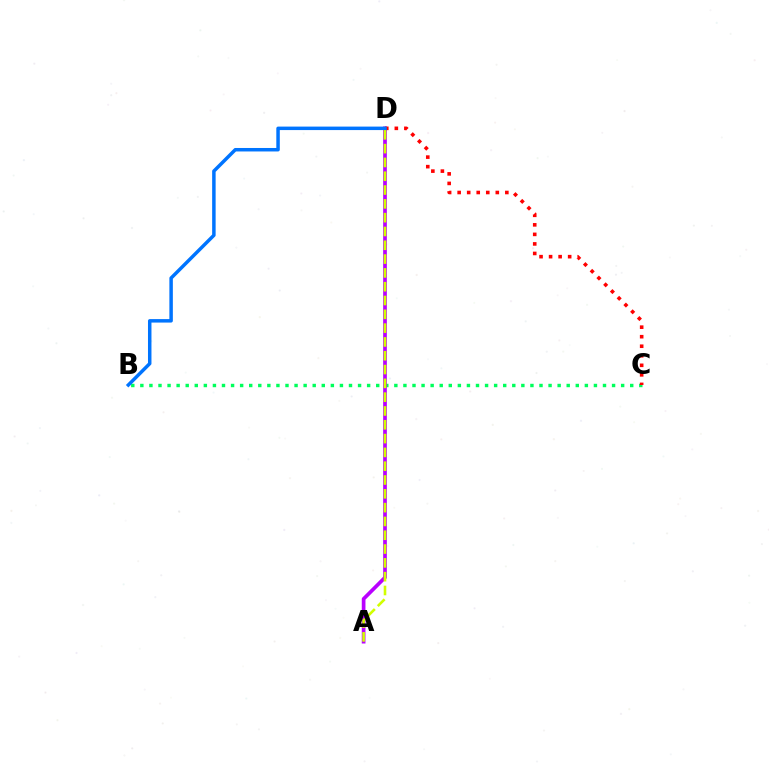{('B', 'C'): [{'color': '#00ff5c', 'line_style': 'dotted', 'thickness': 2.46}], ('A', 'D'): [{'color': '#b900ff', 'line_style': 'solid', 'thickness': 2.66}, {'color': '#d1ff00', 'line_style': 'dashed', 'thickness': 1.88}], ('C', 'D'): [{'color': '#ff0000', 'line_style': 'dotted', 'thickness': 2.59}], ('B', 'D'): [{'color': '#0074ff', 'line_style': 'solid', 'thickness': 2.51}]}